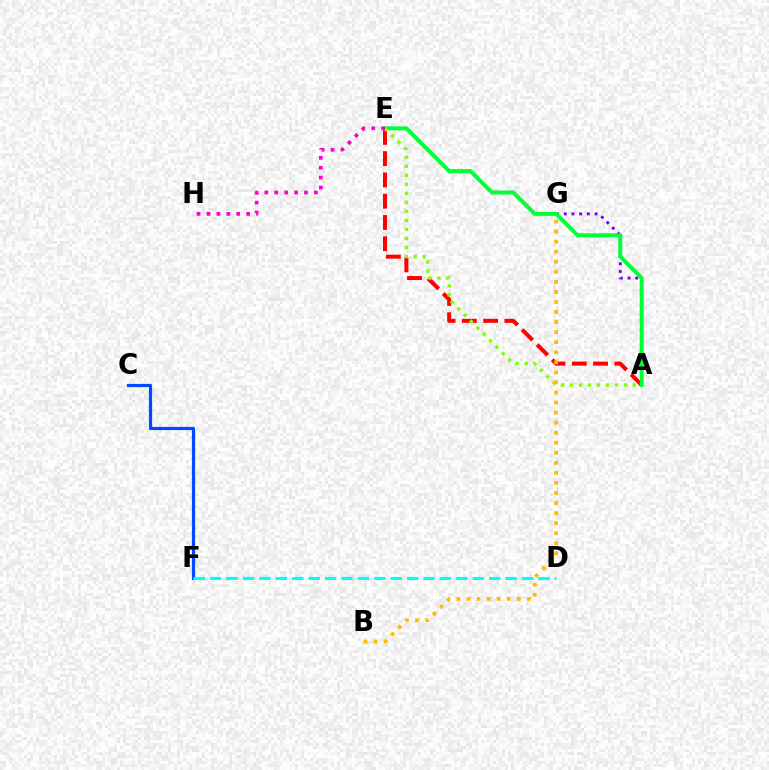{('A', 'E'): [{'color': '#ff0000', 'line_style': 'dashed', 'thickness': 2.89}, {'color': '#00ff39', 'line_style': 'solid', 'thickness': 2.86}, {'color': '#84ff00', 'line_style': 'dotted', 'thickness': 2.45}], ('A', 'G'): [{'color': '#7200ff', 'line_style': 'dotted', 'thickness': 2.09}], ('C', 'F'): [{'color': '#004bff', 'line_style': 'solid', 'thickness': 2.31}], ('B', 'G'): [{'color': '#ffbd00', 'line_style': 'dotted', 'thickness': 2.73}], ('E', 'H'): [{'color': '#ff00cf', 'line_style': 'dotted', 'thickness': 2.69}], ('D', 'F'): [{'color': '#00fff6', 'line_style': 'dashed', 'thickness': 2.23}]}